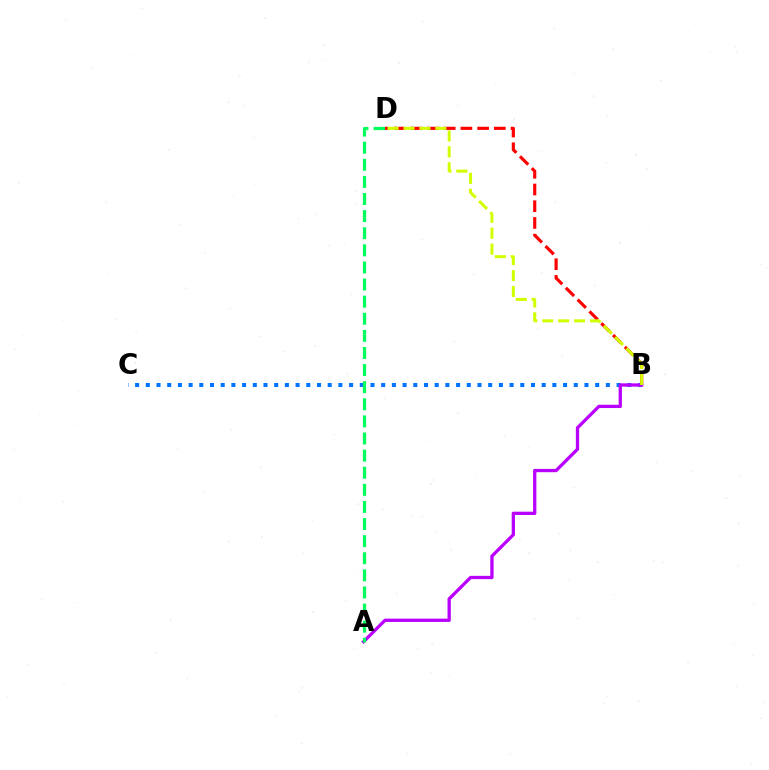{('B', 'C'): [{'color': '#0074ff', 'line_style': 'dotted', 'thickness': 2.91}], ('A', 'B'): [{'color': '#b900ff', 'line_style': 'solid', 'thickness': 2.37}], ('A', 'D'): [{'color': '#00ff5c', 'line_style': 'dashed', 'thickness': 2.32}], ('B', 'D'): [{'color': '#ff0000', 'line_style': 'dashed', 'thickness': 2.27}, {'color': '#d1ff00', 'line_style': 'dashed', 'thickness': 2.16}]}